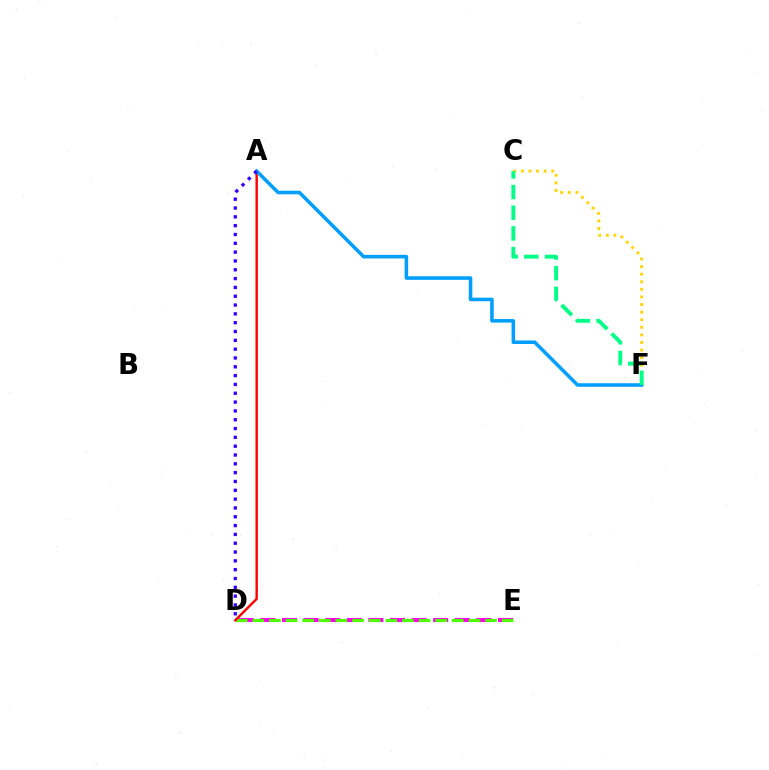{('D', 'E'): [{'color': '#ff00ed', 'line_style': 'dashed', 'thickness': 2.93}, {'color': '#4fff00', 'line_style': 'dashed', 'thickness': 2.26}], ('C', 'F'): [{'color': '#ffd500', 'line_style': 'dotted', 'thickness': 2.06}, {'color': '#00ff86', 'line_style': 'dashed', 'thickness': 2.8}], ('A', 'D'): [{'color': '#ff0000', 'line_style': 'solid', 'thickness': 1.73}, {'color': '#3700ff', 'line_style': 'dotted', 'thickness': 2.4}], ('A', 'F'): [{'color': '#009eff', 'line_style': 'solid', 'thickness': 2.55}]}